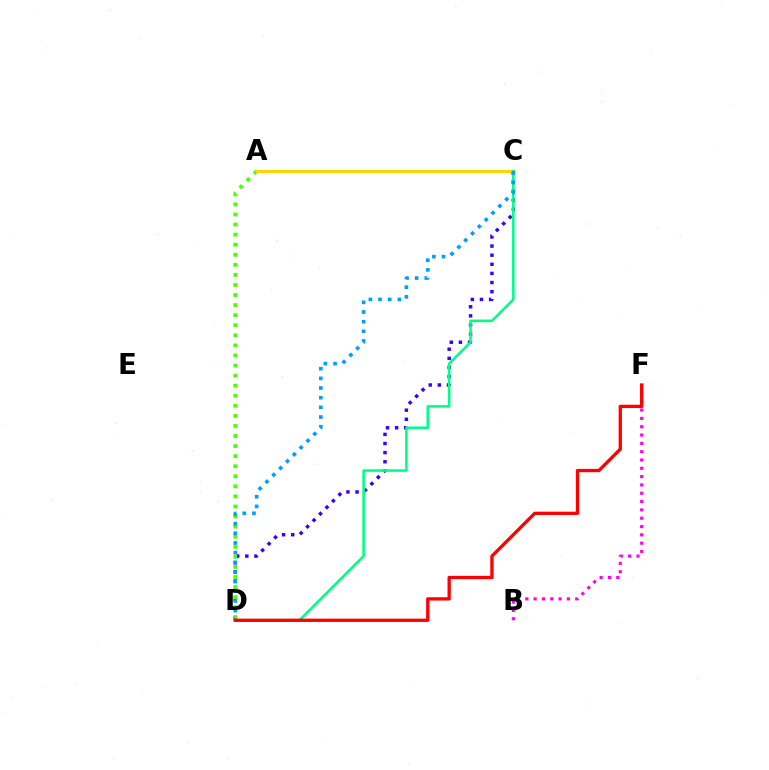{('B', 'F'): [{'color': '#ff00ed', 'line_style': 'dotted', 'thickness': 2.26}], ('C', 'D'): [{'color': '#3700ff', 'line_style': 'dotted', 'thickness': 2.48}, {'color': '#00ff86', 'line_style': 'solid', 'thickness': 1.85}, {'color': '#009eff', 'line_style': 'dotted', 'thickness': 2.63}], ('A', 'D'): [{'color': '#4fff00', 'line_style': 'dotted', 'thickness': 2.74}], ('A', 'C'): [{'color': '#ffd500', 'line_style': 'solid', 'thickness': 2.29}], ('D', 'F'): [{'color': '#ff0000', 'line_style': 'solid', 'thickness': 2.38}]}